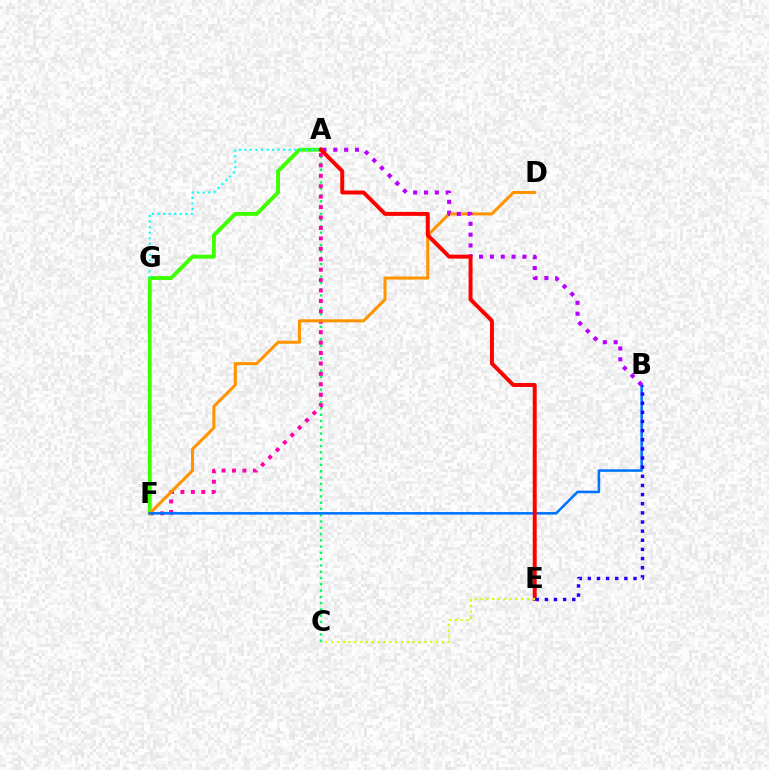{('A', 'C'): [{'color': '#00ff5c', 'line_style': 'dotted', 'thickness': 1.71}], ('A', 'F'): [{'color': '#ff00ac', 'line_style': 'dotted', 'thickness': 2.83}, {'color': '#3dff00', 'line_style': 'solid', 'thickness': 2.8}], ('D', 'F'): [{'color': '#ff9400', 'line_style': 'solid', 'thickness': 2.2}], ('B', 'F'): [{'color': '#0074ff', 'line_style': 'solid', 'thickness': 1.84}], ('A', 'B'): [{'color': '#b900ff', 'line_style': 'dotted', 'thickness': 2.95}], ('A', 'E'): [{'color': '#ff0000', 'line_style': 'solid', 'thickness': 2.84}], ('B', 'E'): [{'color': '#2500ff', 'line_style': 'dotted', 'thickness': 2.48}], ('A', 'G'): [{'color': '#00fff6', 'line_style': 'dotted', 'thickness': 1.5}], ('C', 'E'): [{'color': '#d1ff00', 'line_style': 'dotted', 'thickness': 1.58}]}